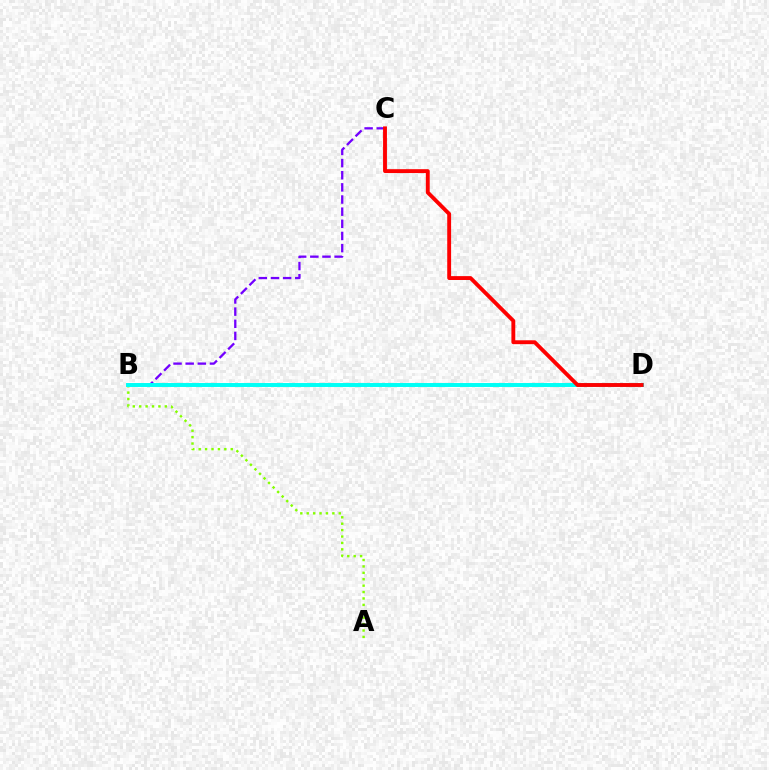{('A', 'B'): [{'color': '#84ff00', 'line_style': 'dotted', 'thickness': 1.74}], ('B', 'C'): [{'color': '#7200ff', 'line_style': 'dashed', 'thickness': 1.65}], ('B', 'D'): [{'color': '#00fff6', 'line_style': 'solid', 'thickness': 2.84}], ('C', 'D'): [{'color': '#ff0000', 'line_style': 'solid', 'thickness': 2.79}]}